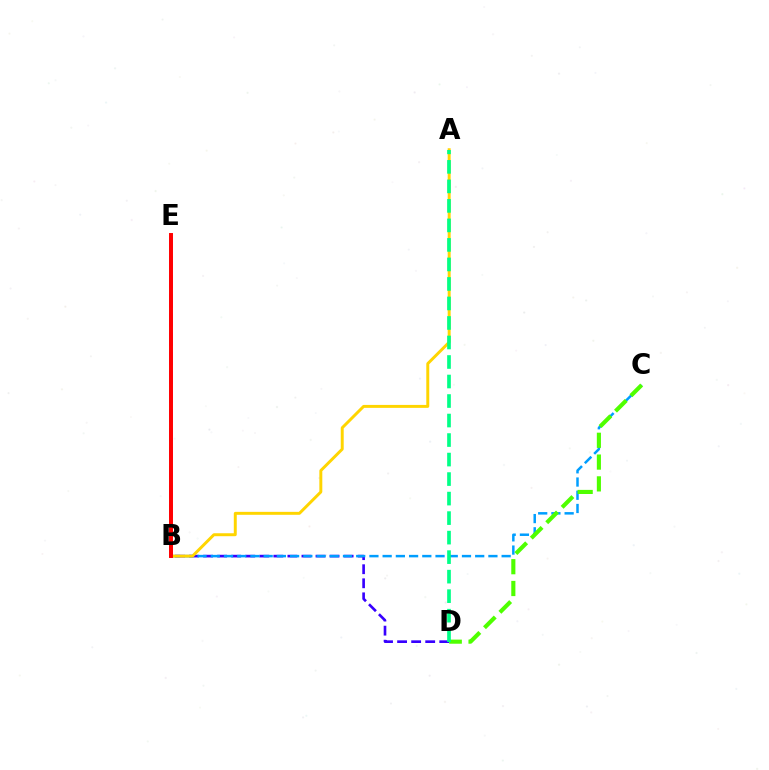{('B', 'D'): [{'color': '#3700ff', 'line_style': 'dashed', 'thickness': 1.91}], ('B', 'E'): [{'color': '#ff00ed', 'line_style': 'dashed', 'thickness': 2.6}, {'color': '#ff0000', 'line_style': 'solid', 'thickness': 2.85}], ('B', 'C'): [{'color': '#009eff', 'line_style': 'dashed', 'thickness': 1.8}], ('C', 'D'): [{'color': '#4fff00', 'line_style': 'dashed', 'thickness': 2.96}], ('A', 'B'): [{'color': '#ffd500', 'line_style': 'solid', 'thickness': 2.13}], ('A', 'D'): [{'color': '#00ff86', 'line_style': 'dashed', 'thickness': 2.65}]}